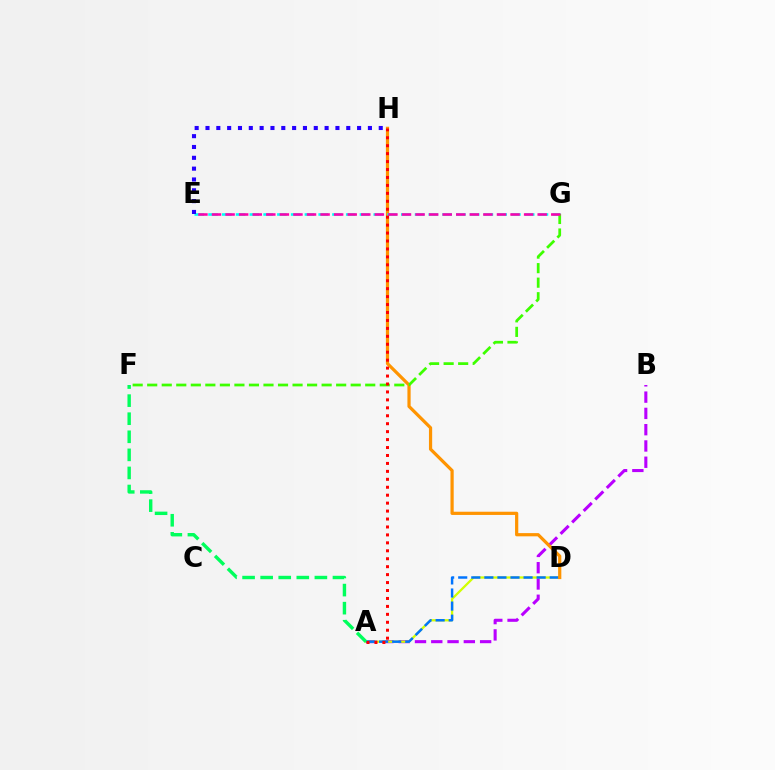{('A', 'B'): [{'color': '#b900ff', 'line_style': 'dashed', 'thickness': 2.21}], ('A', 'D'): [{'color': '#d1ff00', 'line_style': 'solid', 'thickness': 1.64}, {'color': '#0074ff', 'line_style': 'dashed', 'thickness': 1.78}], ('D', 'H'): [{'color': '#ff9400', 'line_style': 'solid', 'thickness': 2.31}], ('E', 'G'): [{'color': '#00fff6', 'line_style': 'dashed', 'thickness': 1.87}, {'color': '#ff00ac', 'line_style': 'dashed', 'thickness': 1.84}], ('F', 'G'): [{'color': '#3dff00', 'line_style': 'dashed', 'thickness': 1.97}], ('E', 'H'): [{'color': '#2500ff', 'line_style': 'dotted', 'thickness': 2.94}], ('A', 'F'): [{'color': '#00ff5c', 'line_style': 'dashed', 'thickness': 2.46}], ('A', 'H'): [{'color': '#ff0000', 'line_style': 'dotted', 'thickness': 2.16}]}